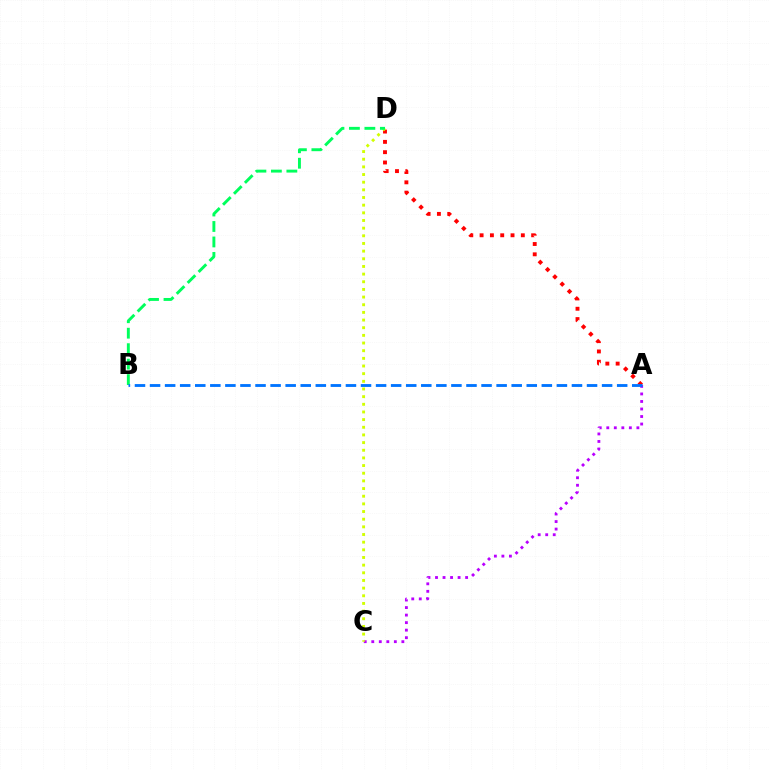{('A', 'C'): [{'color': '#b900ff', 'line_style': 'dotted', 'thickness': 2.04}], ('A', 'D'): [{'color': '#ff0000', 'line_style': 'dotted', 'thickness': 2.8}], ('C', 'D'): [{'color': '#d1ff00', 'line_style': 'dotted', 'thickness': 2.08}], ('B', 'D'): [{'color': '#00ff5c', 'line_style': 'dashed', 'thickness': 2.1}], ('A', 'B'): [{'color': '#0074ff', 'line_style': 'dashed', 'thickness': 2.05}]}